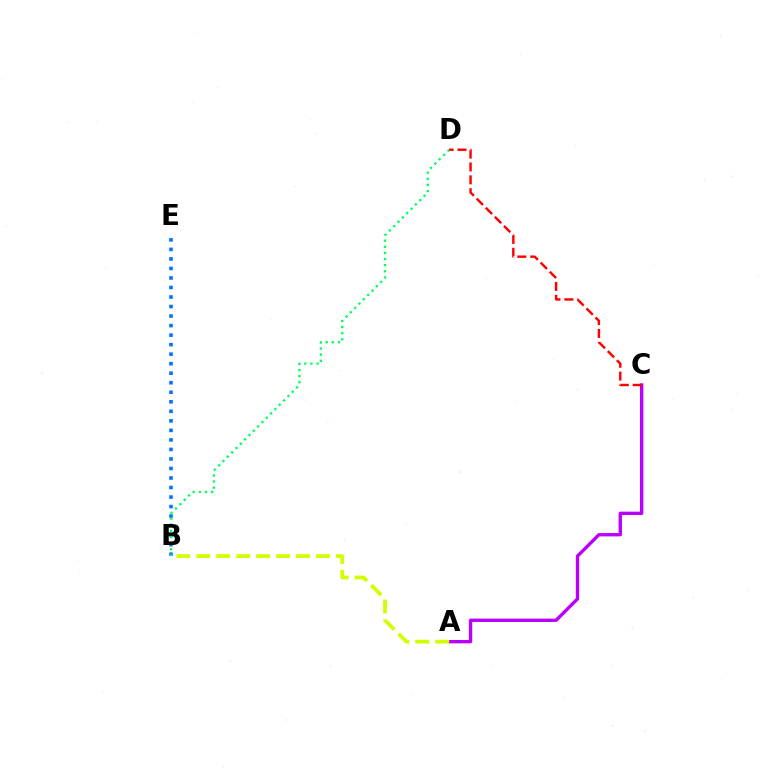{('B', 'E'): [{'color': '#0074ff', 'line_style': 'dotted', 'thickness': 2.59}], ('B', 'D'): [{'color': '#00ff5c', 'line_style': 'dotted', 'thickness': 1.66}], ('A', 'C'): [{'color': '#b900ff', 'line_style': 'solid', 'thickness': 2.42}], ('A', 'B'): [{'color': '#d1ff00', 'line_style': 'dashed', 'thickness': 2.71}], ('C', 'D'): [{'color': '#ff0000', 'line_style': 'dashed', 'thickness': 1.75}]}